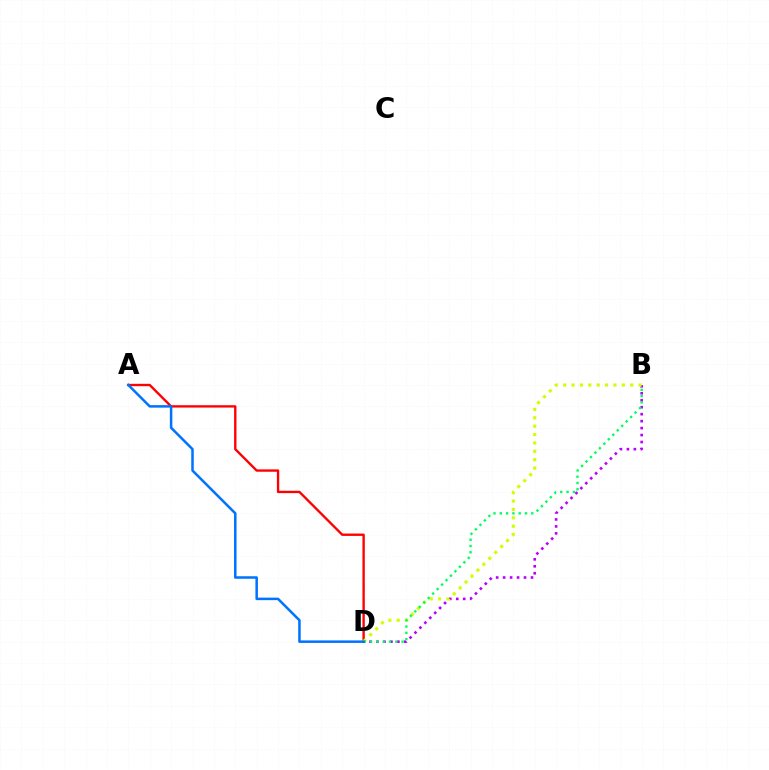{('B', 'D'): [{'color': '#b900ff', 'line_style': 'dotted', 'thickness': 1.89}, {'color': '#d1ff00', 'line_style': 'dotted', 'thickness': 2.28}, {'color': '#00ff5c', 'line_style': 'dotted', 'thickness': 1.71}], ('A', 'D'): [{'color': '#ff0000', 'line_style': 'solid', 'thickness': 1.7}, {'color': '#0074ff', 'line_style': 'solid', 'thickness': 1.82}]}